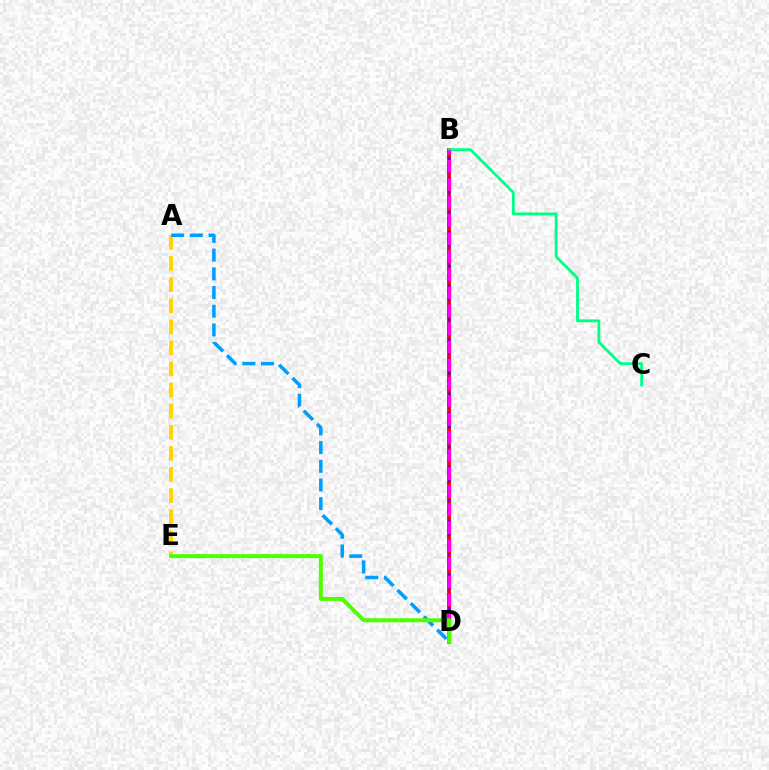{('B', 'D'): [{'color': '#ff0000', 'line_style': 'solid', 'thickness': 2.78}, {'color': '#3700ff', 'line_style': 'dotted', 'thickness': 1.82}, {'color': '#ff00ed', 'line_style': 'dashed', 'thickness': 2.46}], ('B', 'C'): [{'color': '#00ff86', 'line_style': 'solid', 'thickness': 2.02}], ('A', 'E'): [{'color': '#ffd500', 'line_style': 'dashed', 'thickness': 2.87}], ('A', 'D'): [{'color': '#009eff', 'line_style': 'dashed', 'thickness': 2.54}], ('D', 'E'): [{'color': '#4fff00', 'line_style': 'solid', 'thickness': 2.87}]}